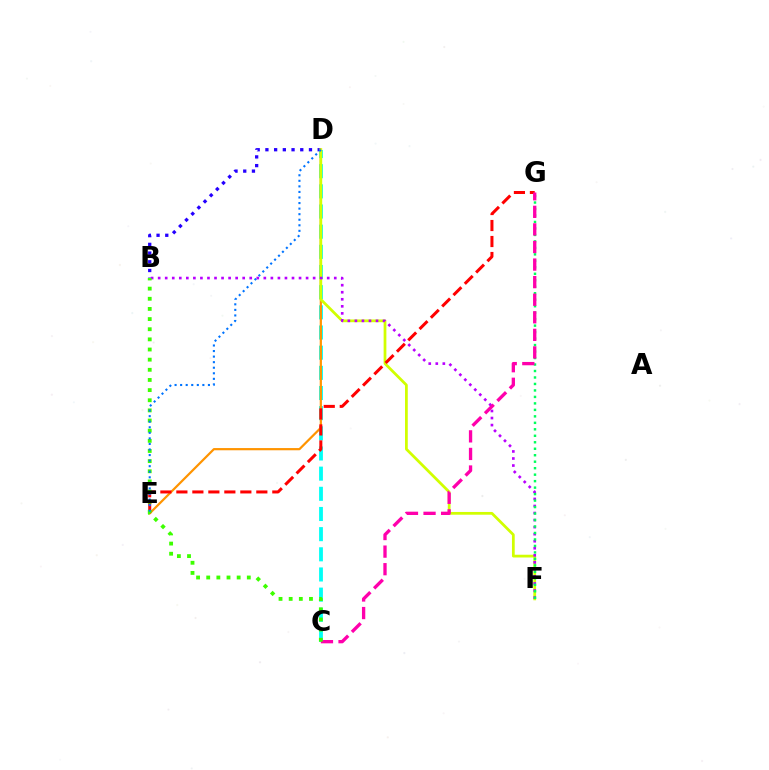{('B', 'D'): [{'color': '#2500ff', 'line_style': 'dotted', 'thickness': 2.37}], ('C', 'D'): [{'color': '#00fff6', 'line_style': 'dashed', 'thickness': 2.74}], ('D', 'E'): [{'color': '#ff9400', 'line_style': 'solid', 'thickness': 1.59}, {'color': '#0074ff', 'line_style': 'dotted', 'thickness': 1.51}], ('D', 'F'): [{'color': '#d1ff00', 'line_style': 'solid', 'thickness': 1.98}], ('E', 'G'): [{'color': '#ff0000', 'line_style': 'dashed', 'thickness': 2.17}], ('B', 'F'): [{'color': '#b900ff', 'line_style': 'dotted', 'thickness': 1.91}], ('F', 'G'): [{'color': '#00ff5c', 'line_style': 'dotted', 'thickness': 1.76}], ('C', 'G'): [{'color': '#ff00ac', 'line_style': 'dashed', 'thickness': 2.39}], ('B', 'C'): [{'color': '#3dff00', 'line_style': 'dotted', 'thickness': 2.76}]}